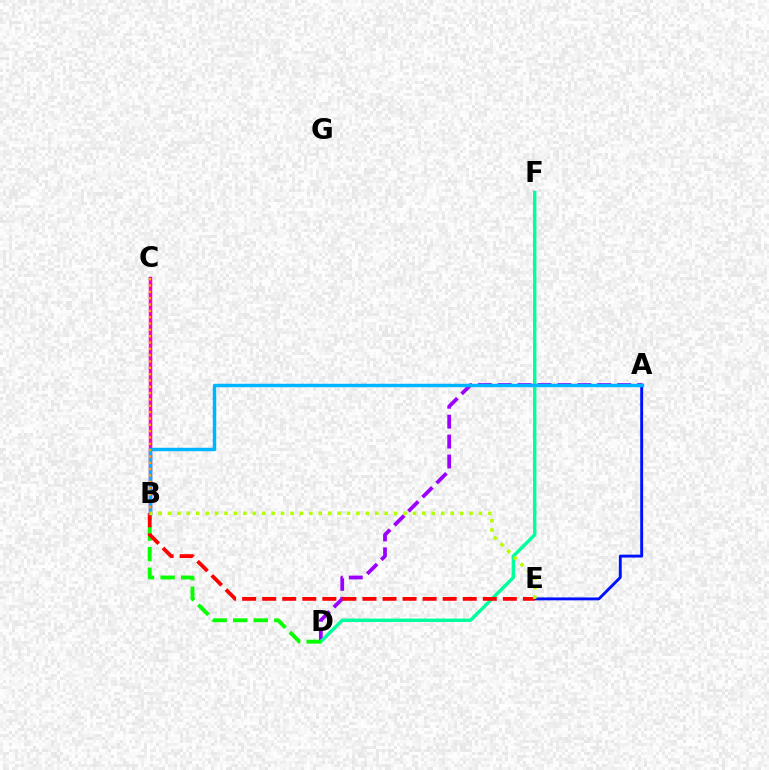{('A', 'E'): [{'color': '#0010ff', 'line_style': 'solid', 'thickness': 2.08}], ('A', 'D'): [{'color': '#9b00ff', 'line_style': 'dashed', 'thickness': 2.71}], ('D', 'F'): [{'color': '#00ff9d', 'line_style': 'solid', 'thickness': 2.44}], ('B', 'D'): [{'color': '#08ff00', 'line_style': 'dashed', 'thickness': 2.8}], ('B', 'E'): [{'color': '#ff0000', 'line_style': 'dashed', 'thickness': 2.72}, {'color': '#b3ff00', 'line_style': 'dotted', 'thickness': 2.56}], ('B', 'C'): [{'color': '#ff00bd', 'line_style': 'solid', 'thickness': 2.51}, {'color': '#ffa500', 'line_style': 'dotted', 'thickness': 1.72}], ('A', 'B'): [{'color': '#00b5ff', 'line_style': 'solid', 'thickness': 2.49}]}